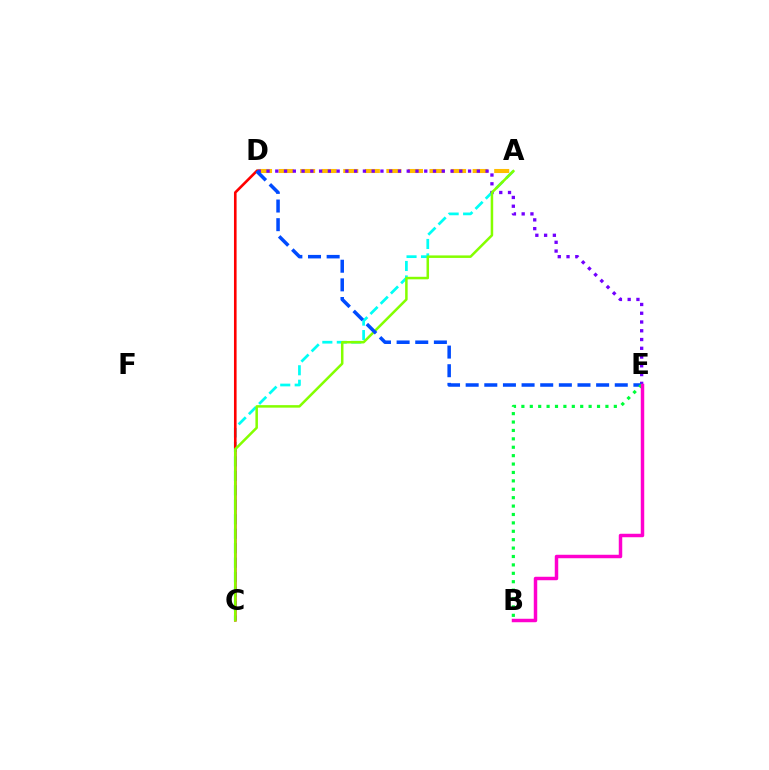{('A', 'D'): [{'color': '#ffbd00', 'line_style': 'dashed', 'thickness': 2.93}], ('A', 'C'): [{'color': '#00fff6', 'line_style': 'dashed', 'thickness': 1.97}, {'color': '#84ff00', 'line_style': 'solid', 'thickness': 1.81}], ('D', 'E'): [{'color': '#7200ff', 'line_style': 'dotted', 'thickness': 2.38}, {'color': '#004bff', 'line_style': 'dashed', 'thickness': 2.53}], ('C', 'D'): [{'color': '#ff0000', 'line_style': 'solid', 'thickness': 1.89}], ('B', 'E'): [{'color': '#00ff39', 'line_style': 'dotted', 'thickness': 2.28}, {'color': '#ff00cf', 'line_style': 'solid', 'thickness': 2.5}]}